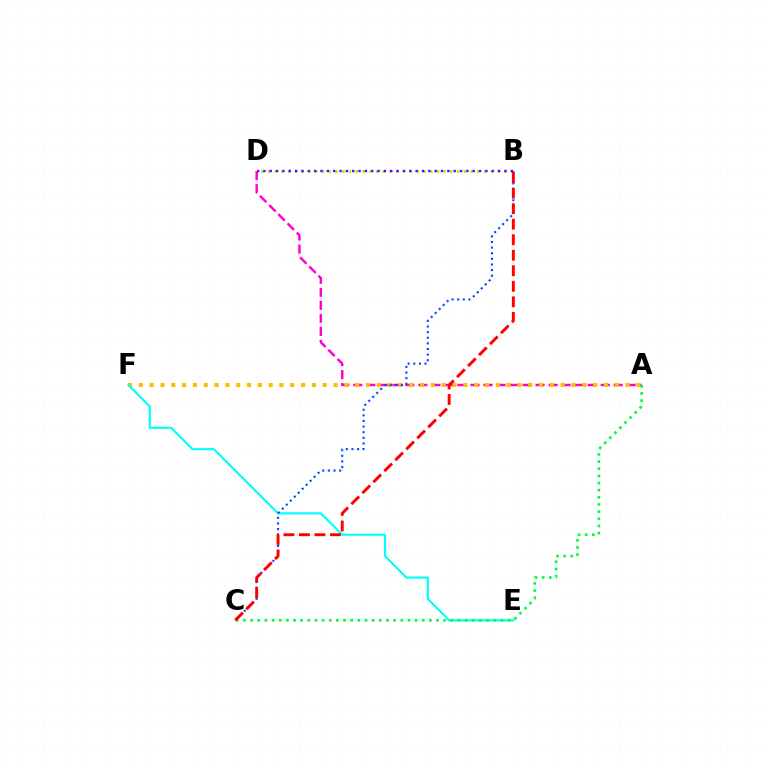{('A', 'D'): [{'color': '#ff00cf', 'line_style': 'dashed', 'thickness': 1.77}], ('A', 'F'): [{'color': '#ffbd00', 'line_style': 'dotted', 'thickness': 2.94}], ('E', 'F'): [{'color': '#00fff6', 'line_style': 'solid', 'thickness': 1.53}], ('B', 'D'): [{'color': '#84ff00', 'line_style': 'dotted', 'thickness': 1.84}, {'color': '#7200ff', 'line_style': 'dotted', 'thickness': 1.72}], ('A', 'C'): [{'color': '#00ff39', 'line_style': 'dotted', 'thickness': 1.94}], ('B', 'C'): [{'color': '#004bff', 'line_style': 'dotted', 'thickness': 1.53}, {'color': '#ff0000', 'line_style': 'dashed', 'thickness': 2.11}]}